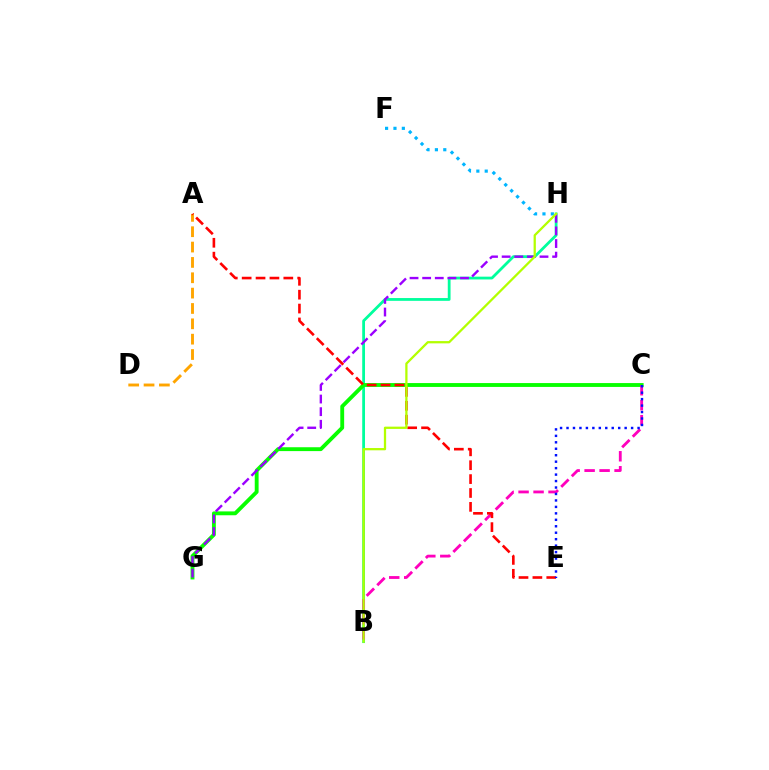{('B', 'H'): [{'color': '#00ff9d', 'line_style': 'solid', 'thickness': 2.0}, {'color': '#b3ff00', 'line_style': 'solid', 'thickness': 1.63}], ('C', 'G'): [{'color': '#08ff00', 'line_style': 'solid', 'thickness': 2.78}], ('A', 'D'): [{'color': '#ffa500', 'line_style': 'dashed', 'thickness': 2.09}], ('B', 'C'): [{'color': '#ff00bd', 'line_style': 'dashed', 'thickness': 2.04}], ('F', 'H'): [{'color': '#00b5ff', 'line_style': 'dotted', 'thickness': 2.28}], ('A', 'E'): [{'color': '#ff0000', 'line_style': 'dashed', 'thickness': 1.89}], ('G', 'H'): [{'color': '#9b00ff', 'line_style': 'dashed', 'thickness': 1.71}], ('C', 'E'): [{'color': '#0010ff', 'line_style': 'dotted', 'thickness': 1.75}]}